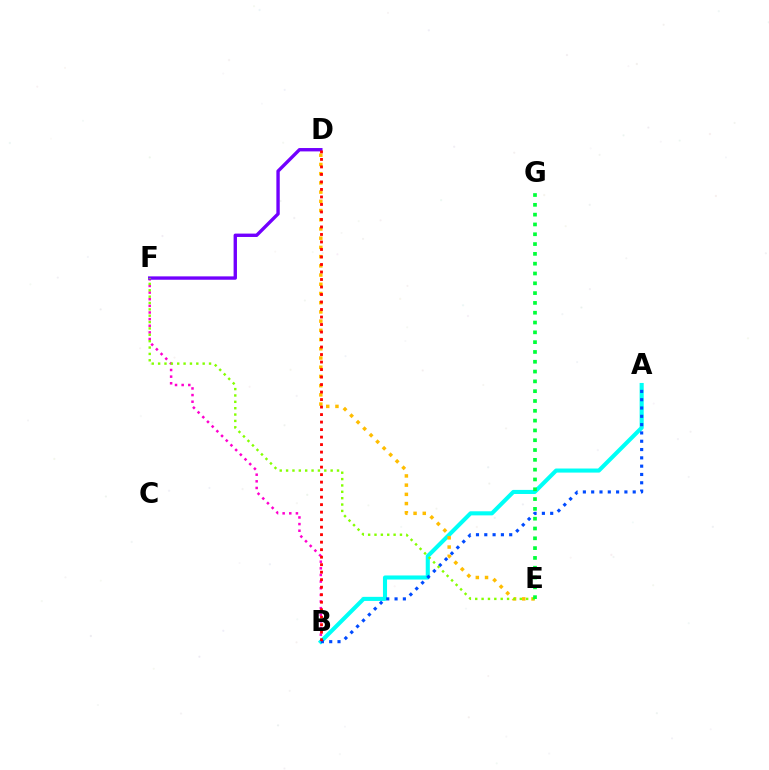{('B', 'F'): [{'color': '#ff00cf', 'line_style': 'dotted', 'thickness': 1.8}], ('D', 'F'): [{'color': '#7200ff', 'line_style': 'solid', 'thickness': 2.43}], ('A', 'B'): [{'color': '#00fff6', 'line_style': 'solid', 'thickness': 2.94}, {'color': '#004bff', 'line_style': 'dotted', 'thickness': 2.26}], ('D', 'E'): [{'color': '#ffbd00', 'line_style': 'dotted', 'thickness': 2.5}], ('E', 'F'): [{'color': '#84ff00', 'line_style': 'dotted', 'thickness': 1.73}], ('B', 'D'): [{'color': '#ff0000', 'line_style': 'dotted', 'thickness': 2.04}], ('E', 'G'): [{'color': '#00ff39', 'line_style': 'dotted', 'thickness': 2.66}]}